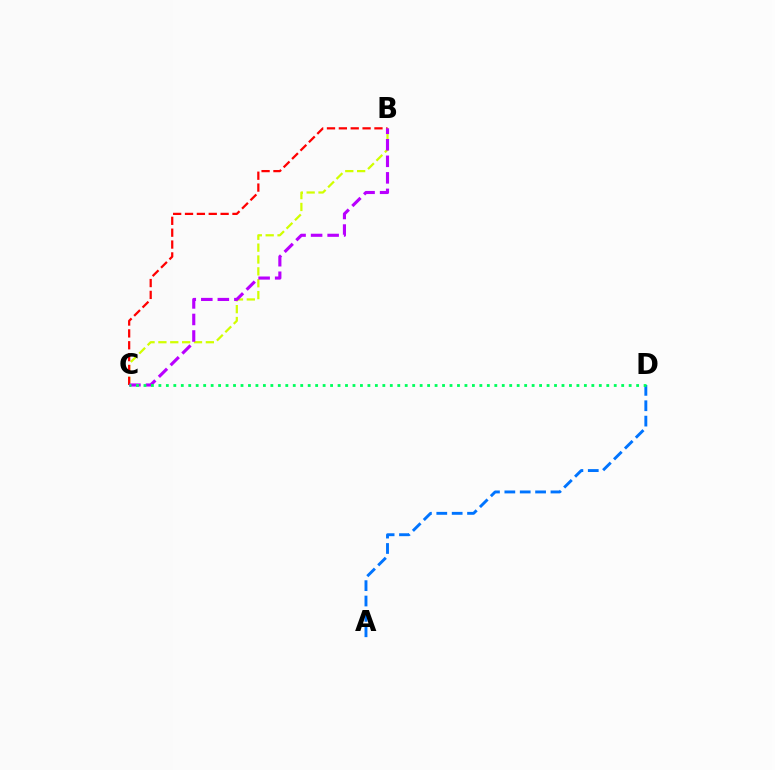{('A', 'D'): [{'color': '#0074ff', 'line_style': 'dashed', 'thickness': 2.09}], ('B', 'C'): [{'color': '#d1ff00', 'line_style': 'dashed', 'thickness': 1.61}, {'color': '#ff0000', 'line_style': 'dashed', 'thickness': 1.61}, {'color': '#b900ff', 'line_style': 'dashed', 'thickness': 2.25}], ('C', 'D'): [{'color': '#00ff5c', 'line_style': 'dotted', 'thickness': 2.03}]}